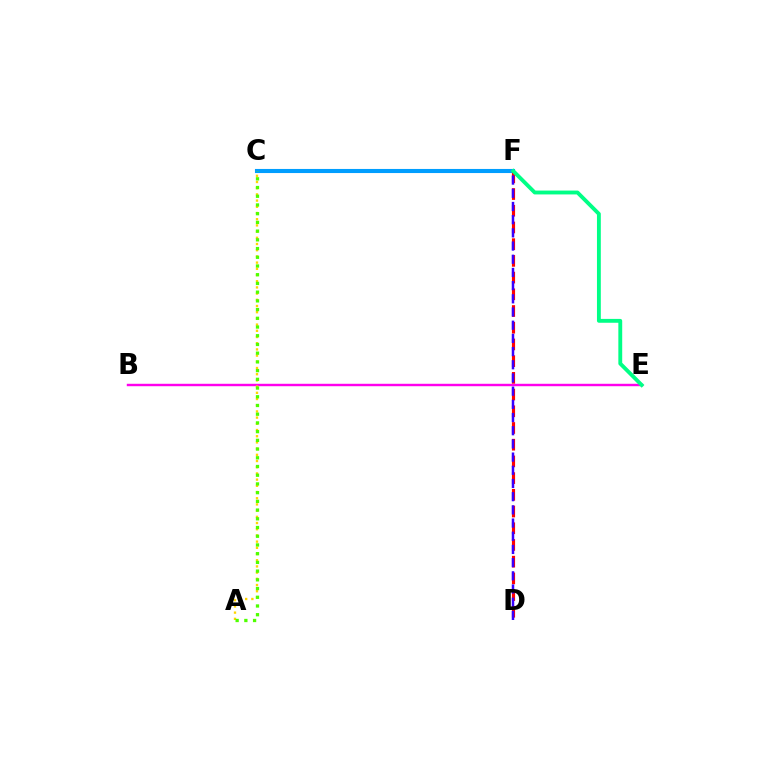{('B', 'E'): [{'color': '#ff00ed', 'line_style': 'solid', 'thickness': 1.75}], ('C', 'F'): [{'color': '#009eff', 'line_style': 'solid', 'thickness': 2.95}], ('A', 'C'): [{'color': '#ffd500', 'line_style': 'dotted', 'thickness': 1.68}, {'color': '#4fff00', 'line_style': 'dotted', 'thickness': 2.37}], ('D', 'F'): [{'color': '#ff0000', 'line_style': 'dashed', 'thickness': 2.27}, {'color': '#3700ff', 'line_style': 'dashed', 'thickness': 1.79}], ('E', 'F'): [{'color': '#00ff86', 'line_style': 'solid', 'thickness': 2.78}]}